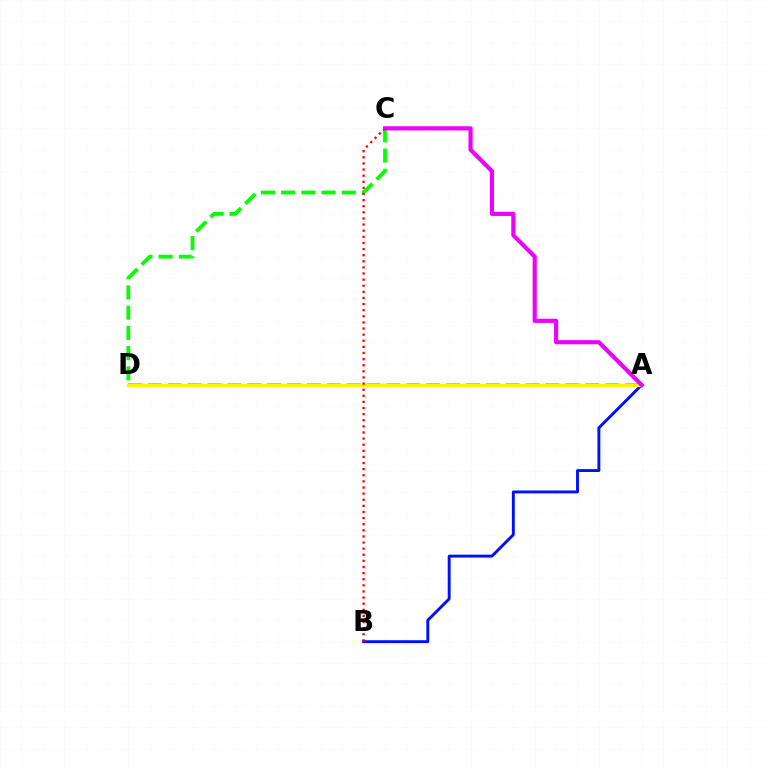{('A', 'B'): [{'color': '#0010ff', 'line_style': 'solid', 'thickness': 2.09}], ('A', 'D'): [{'color': '#00fff6', 'line_style': 'dashed', 'thickness': 2.7}, {'color': '#fcf500', 'line_style': 'solid', 'thickness': 2.37}], ('C', 'D'): [{'color': '#08ff00', 'line_style': 'dashed', 'thickness': 2.74}], ('B', 'C'): [{'color': '#ff0000', 'line_style': 'dotted', 'thickness': 1.66}], ('A', 'C'): [{'color': '#ee00ff', 'line_style': 'solid', 'thickness': 2.98}]}